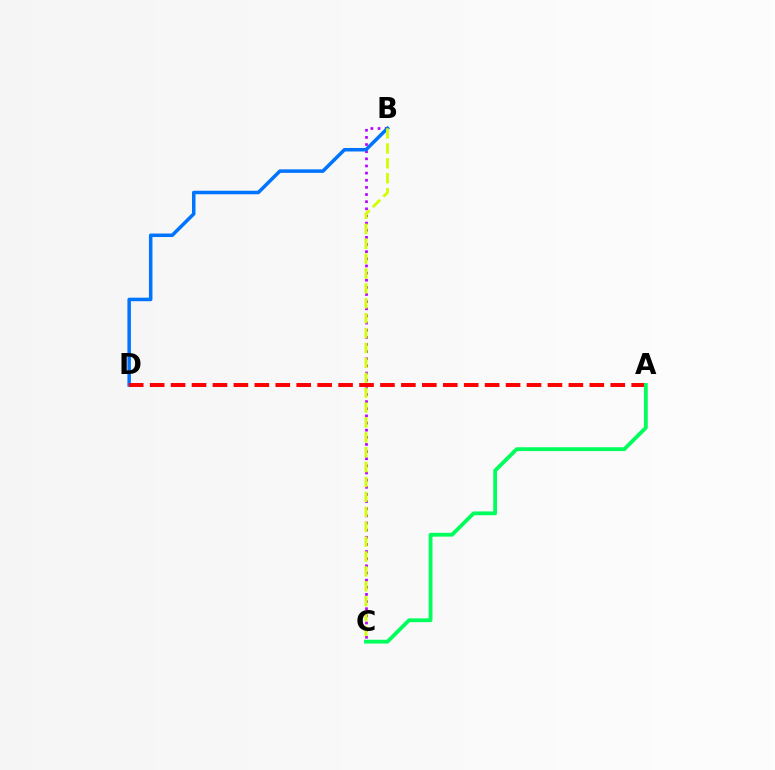{('B', 'C'): [{'color': '#b900ff', 'line_style': 'dotted', 'thickness': 1.94}, {'color': '#d1ff00', 'line_style': 'dashed', 'thickness': 2.02}], ('B', 'D'): [{'color': '#0074ff', 'line_style': 'solid', 'thickness': 2.53}], ('A', 'D'): [{'color': '#ff0000', 'line_style': 'dashed', 'thickness': 2.84}], ('A', 'C'): [{'color': '#00ff5c', 'line_style': 'solid', 'thickness': 2.75}]}